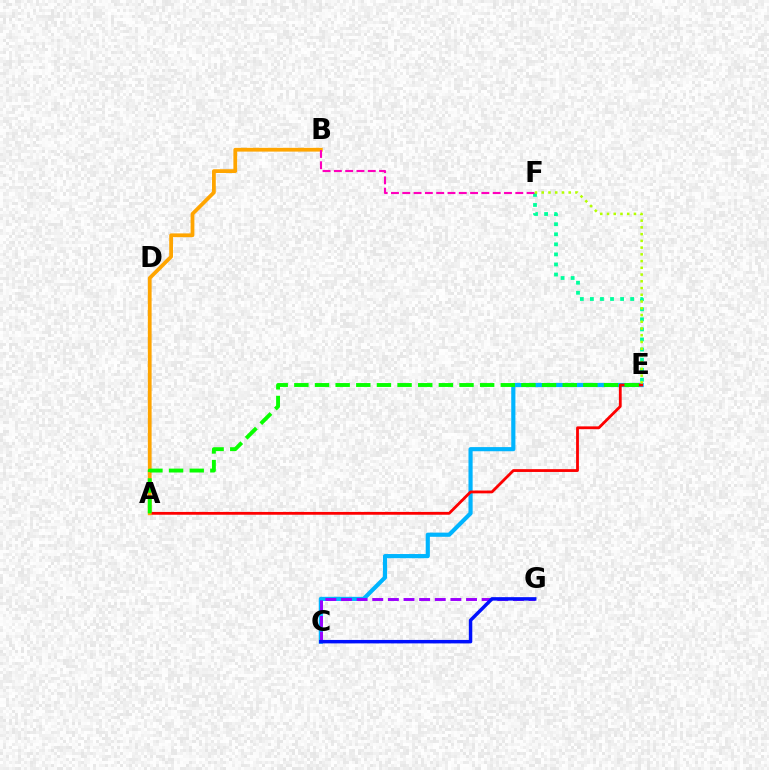{('C', 'E'): [{'color': '#00b5ff', 'line_style': 'solid', 'thickness': 2.99}], ('A', 'E'): [{'color': '#ff0000', 'line_style': 'solid', 'thickness': 2.02}, {'color': '#08ff00', 'line_style': 'dashed', 'thickness': 2.8}], ('A', 'B'): [{'color': '#ffa500', 'line_style': 'solid', 'thickness': 2.71}], ('E', 'F'): [{'color': '#00ff9d', 'line_style': 'dotted', 'thickness': 2.73}, {'color': '#b3ff00', 'line_style': 'dotted', 'thickness': 1.83}], ('B', 'F'): [{'color': '#ff00bd', 'line_style': 'dashed', 'thickness': 1.54}], ('C', 'G'): [{'color': '#9b00ff', 'line_style': 'dashed', 'thickness': 2.12}, {'color': '#0010ff', 'line_style': 'solid', 'thickness': 2.49}]}